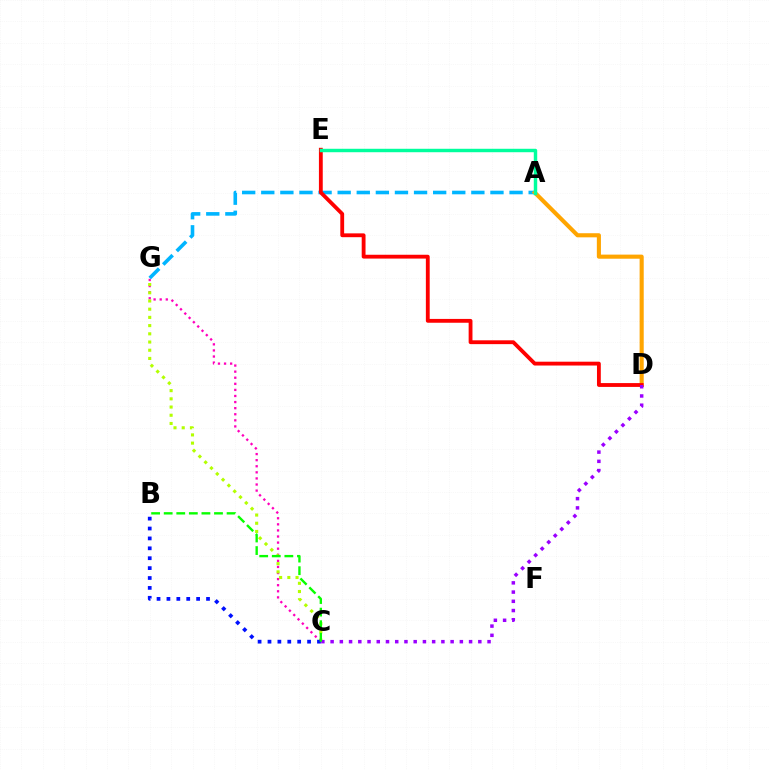{('C', 'G'): [{'color': '#ff00bd', 'line_style': 'dotted', 'thickness': 1.65}, {'color': '#b3ff00', 'line_style': 'dotted', 'thickness': 2.23}], ('A', 'G'): [{'color': '#00b5ff', 'line_style': 'dashed', 'thickness': 2.59}], ('A', 'D'): [{'color': '#ffa500', 'line_style': 'solid', 'thickness': 2.96}], ('D', 'E'): [{'color': '#ff0000', 'line_style': 'solid', 'thickness': 2.76}], ('C', 'D'): [{'color': '#9b00ff', 'line_style': 'dotted', 'thickness': 2.51}], ('A', 'E'): [{'color': '#00ff9d', 'line_style': 'solid', 'thickness': 2.48}], ('B', 'C'): [{'color': '#0010ff', 'line_style': 'dotted', 'thickness': 2.69}, {'color': '#08ff00', 'line_style': 'dashed', 'thickness': 1.71}]}